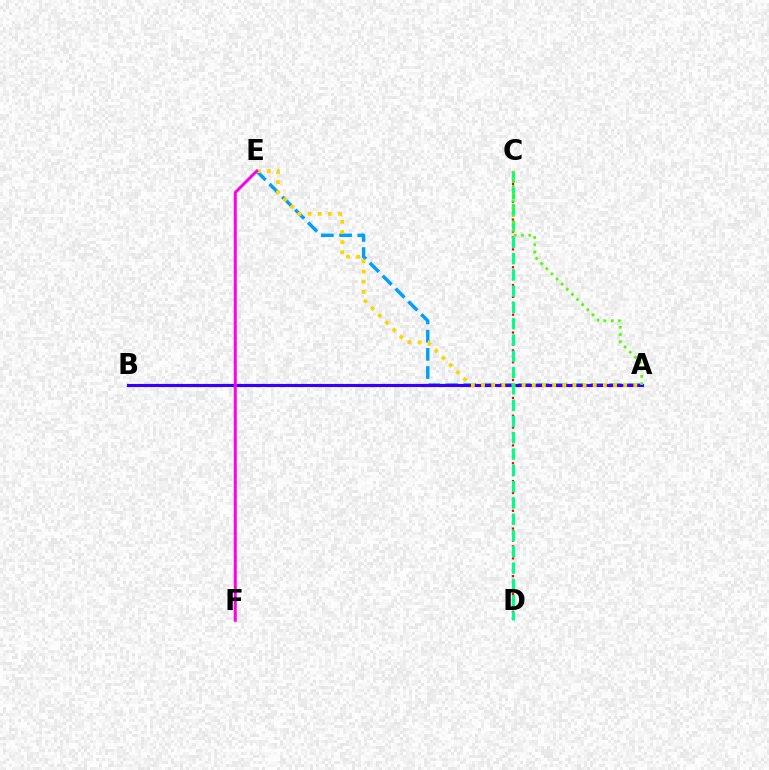{('A', 'E'): [{'color': '#009eff', 'line_style': 'dashed', 'thickness': 2.47}, {'color': '#ffd500', 'line_style': 'dotted', 'thickness': 2.76}], ('A', 'B'): [{'color': '#3700ff', 'line_style': 'solid', 'thickness': 2.25}], ('C', 'D'): [{'color': '#ff0000', 'line_style': 'dotted', 'thickness': 1.61}, {'color': '#00ff86', 'line_style': 'dashed', 'thickness': 2.21}], ('E', 'F'): [{'color': '#ff00ed', 'line_style': 'solid', 'thickness': 2.16}], ('A', 'C'): [{'color': '#4fff00', 'line_style': 'dotted', 'thickness': 1.97}]}